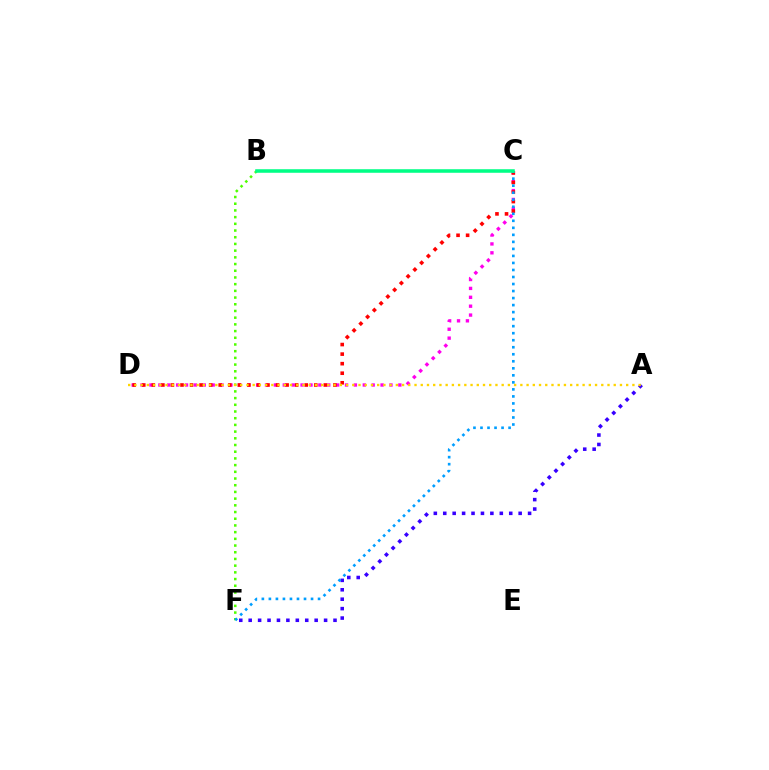{('C', 'D'): [{'color': '#ff00ed', 'line_style': 'dotted', 'thickness': 2.42}, {'color': '#ff0000', 'line_style': 'dotted', 'thickness': 2.6}], ('B', 'F'): [{'color': '#4fff00', 'line_style': 'dotted', 'thickness': 1.82}], ('A', 'F'): [{'color': '#3700ff', 'line_style': 'dotted', 'thickness': 2.56}], ('A', 'D'): [{'color': '#ffd500', 'line_style': 'dotted', 'thickness': 1.69}], ('C', 'F'): [{'color': '#009eff', 'line_style': 'dotted', 'thickness': 1.91}], ('B', 'C'): [{'color': '#00ff86', 'line_style': 'solid', 'thickness': 2.56}]}